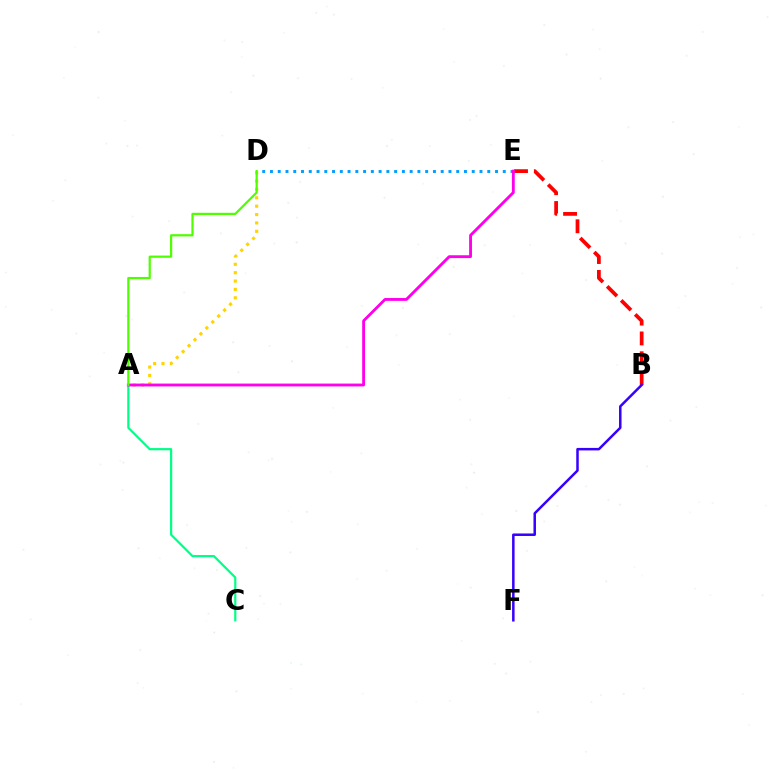{('A', 'D'): [{'color': '#ffd500', 'line_style': 'dotted', 'thickness': 2.28}, {'color': '#4fff00', 'line_style': 'solid', 'thickness': 1.59}], ('B', 'E'): [{'color': '#ff0000', 'line_style': 'dashed', 'thickness': 2.69}], ('B', 'F'): [{'color': '#3700ff', 'line_style': 'solid', 'thickness': 1.81}], ('A', 'C'): [{'color': '#00ff86', 'line_style': 'solid', 'thickness': 1.58}], ('D', 'E'): [{'color': '#009eff', 'line_style': 'dotted', 'thickness': 2.11}], ('A', 'E'): [{'color': '#ff00ed', 'line_style': 'solid', 'thickness': 2.05}]}